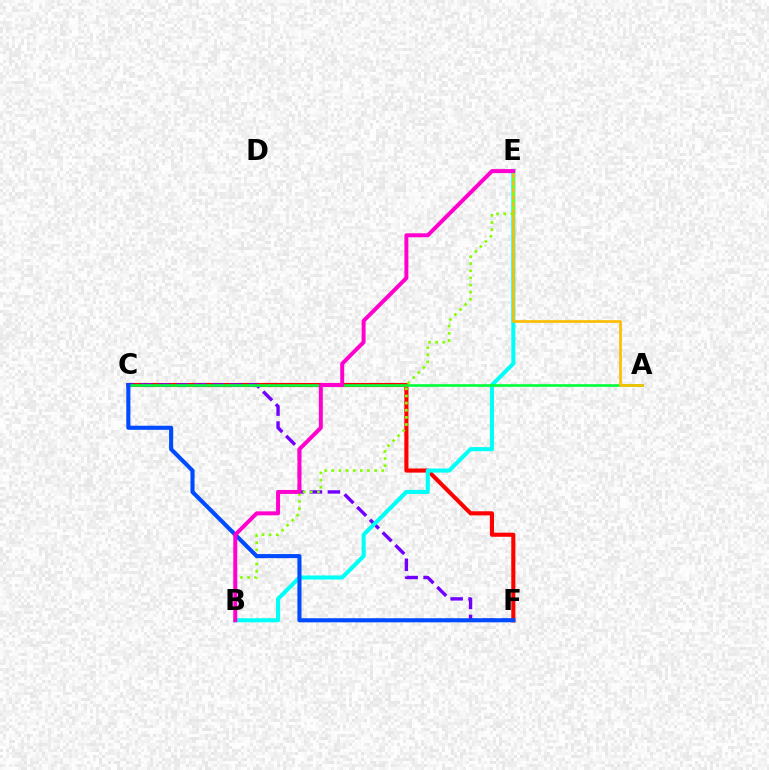{('C', 'F'): [{'color': '#ff0000', 'line_style': 'solid', 'thickness': 2.96}, {'color': '#7200ff', 'line_style': 'dashed', 'thickness': 2.44}, {'color': '#004bff', 'line_style': 'solid', 'thickness': 2.94}], ('B', 'E'): [{'color': '#00fff6', 'line_style': 'solid', 'thickness': 2.93}, {'color': '#84ff00', 'line_style': 'dotted', 'thickness': 1.94}, {'color': '#ff00cf', 'line_style': 'solid', 'thickness': 2.86}], ('A', 'C'): [{'color': '#00ff39', 'line_style': 'solid', 'thickness': 1.89}], ('A', 'E'): [{'color': '#ffbd00', 'line_style': 'solid', 'thickness': 1.92}]}